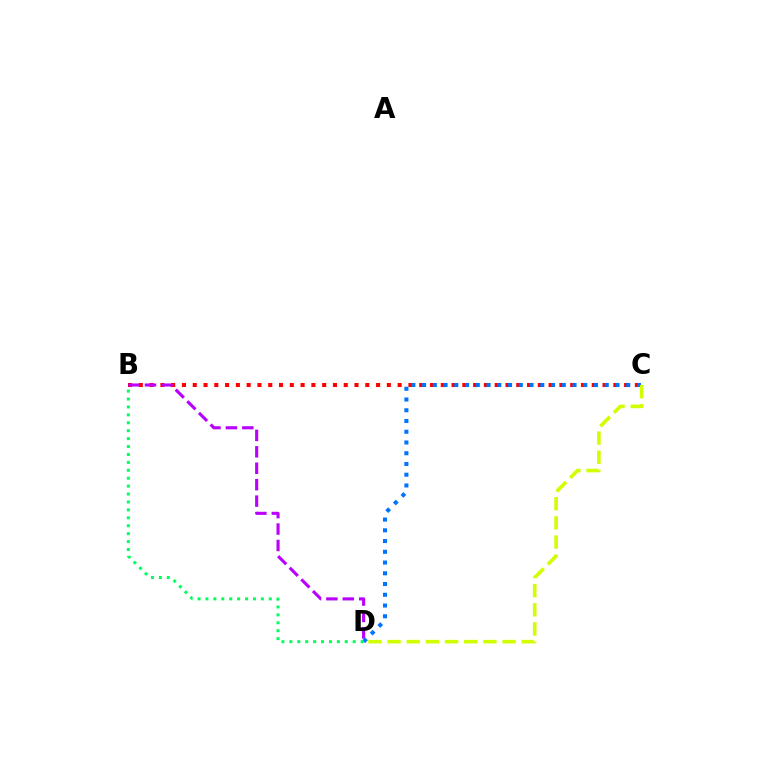{('B', 'C'): [{'color': '#ff0000', 'line_style': 'dotted', 'thickness': 2.93}], ('B', 'D'): [{'color': '#b900ff', 'line_style': 'dashed', 'thickness': 2.23}, {'color': '#00ff5c', 'line_style': 'dotted', 'thickness': 2.15}], ('C', 'D'): [{'color': '#0074ff', 'line_style': 'dotted', 'thickness': 2.92}, {'color': '#d1ff00', 'line_style': 'dashed', 'thickness': 2.6}]}